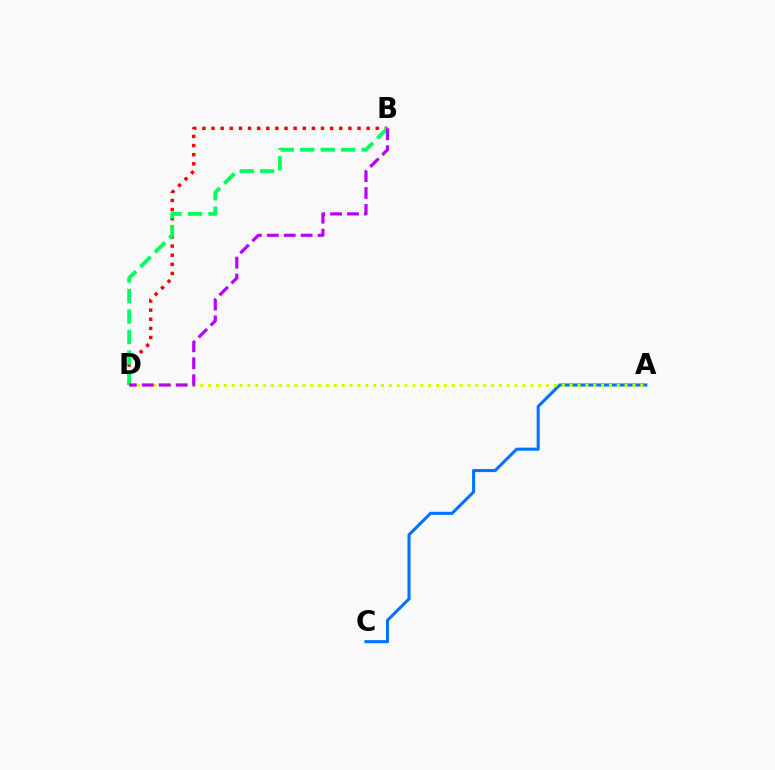{('B', 'D'): [{'color': '#ff0000', 'line_style': 'dotted', 'thickness': 2.48}, {'color': '#00ff5c', 'line_style': 'dashed', 'thickness': 2.78}, {'color': '#b900ff', 'line_style': 'dashed', 'thickness': 2.3}], ('A', 'C'): [{'color': '#0074ff', 'line_style': 'solid', 'thickness': 2.21}], ('A', 'D'): [{'color': '#d1ff00', 'line_style': 'dotted', 'thickness': 2.14}]}